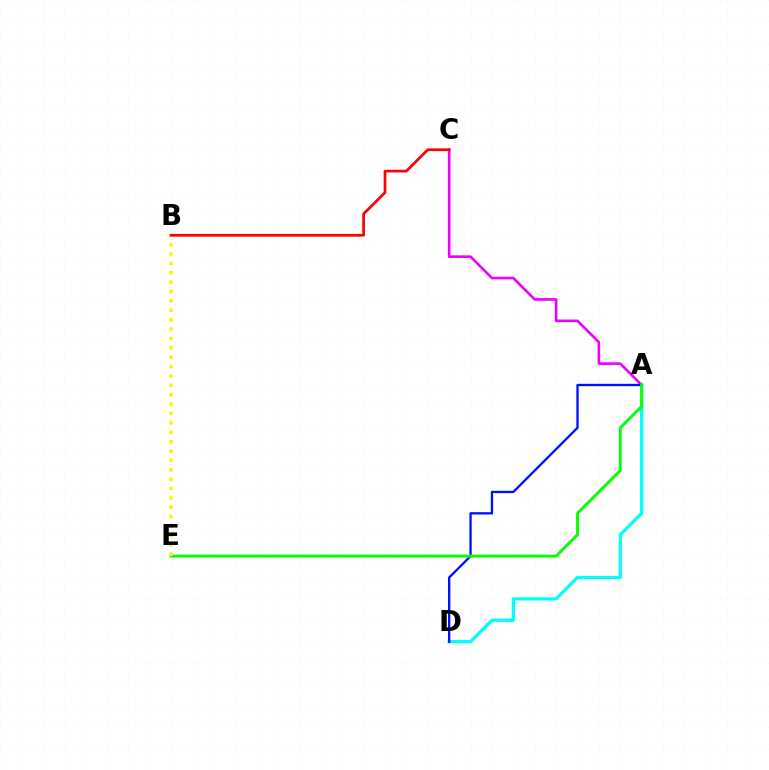{('A', 'C'): [{'color': '#ee00ff', 'line_style': 'solid', 'thickness': 1.9}], ('A', 'D'): [{'color': '#00fff6', 'line_style': 'solid', 'thickness': 2.35}, {'color': '#0010ff', 'line_style': 'solid', 'thickness': 1.67}], ('A', 'E'): [{'color': '#08ff00', 'line_style': 'solid', 'thickness': 2.1}], ('B', 'E'): [{'color': '#fcf500', 'line_style': 'dotted', 'thickness': 2.55}], ('B', 'C'): [{'color': '#ff0000', 'line_style': 'solid', 'thickness': 1.96}]}